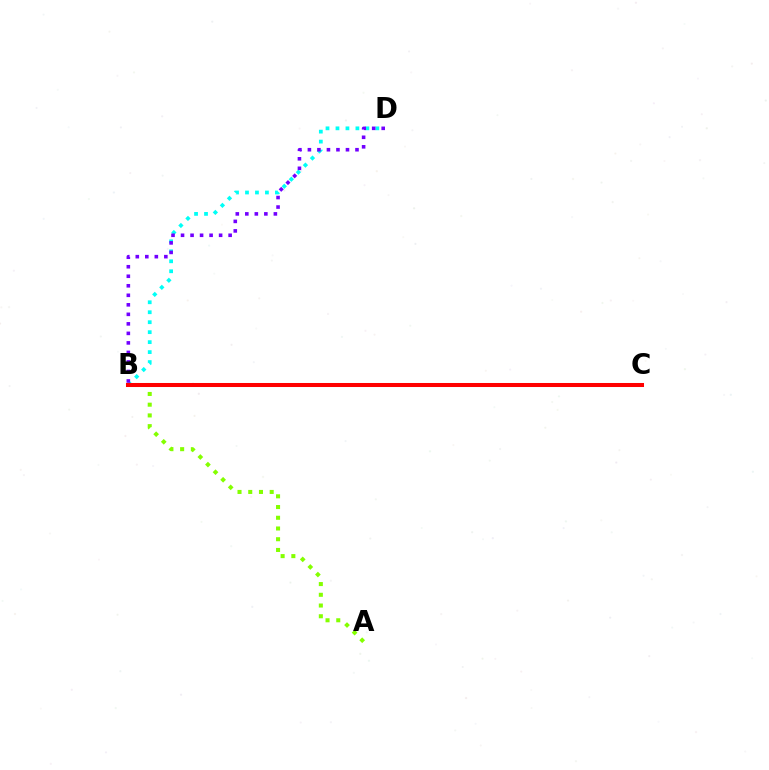{('B', 'D'): [{'color': '#00fff6', 'line_style': 'dotted', 'thickness': 2.71}, {'color': '#7200ff', 'line_style': 'dotted', 'thickness': 2.59}], ('A', 'B'): [{'color': '#84ff00', 'line_style': 'dotted', 'thickness': 2.91}], ('B', 'C'): [{'color': '#ff0000', 'line_style': 'solid', 'thickness': 2.9}]}